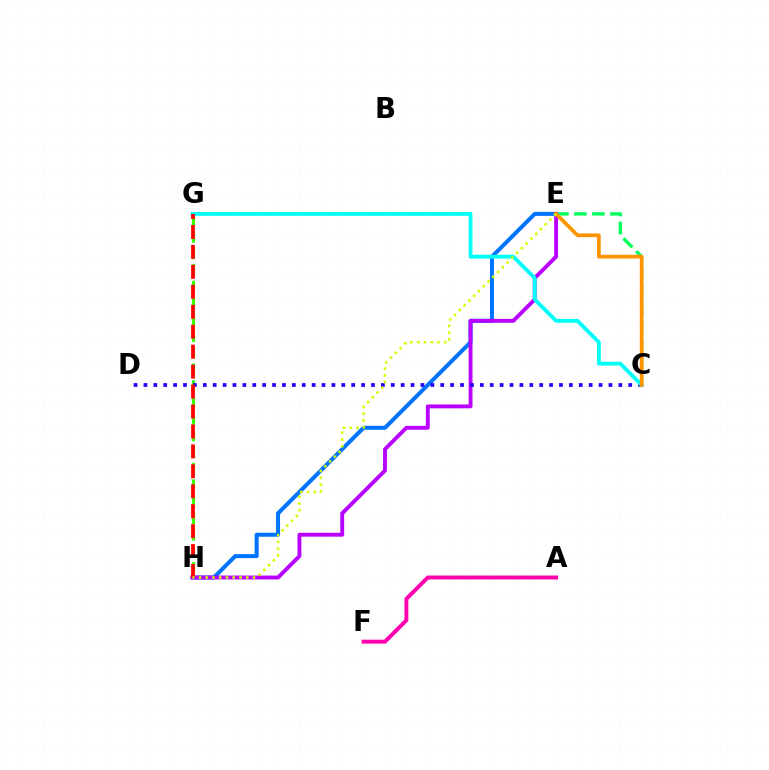{('C', 'E'): [{'color': '#00ff5c', 'line_style': 'dashed', 'thickness': 2.45}, {'color': '#ff9400', 'line_style': 'solid', 'thickness': 2.69}], ('E', 'H'): [{'color': '#0074ff', 'line_style': 'solid', 'thickness': 2.89}, {'color': '#b900ff', 'line_style': 'solid', 'thickness': 2.79}, {'color': '#d1ff00', 'line_style': 'dotted', 'thickness': 1.83}], ('G', 'H'): [{'color': '#3dff00', 'line_style': 'dashed', 'thickness': 2.25}, {'color': '#ff0000', 'line_style': 'dashed', 'thickness': 2.71}], ('C', 'D'): [{'color': '#2500ff', 'line_style': 'dotted', 'thickness': 2.69}], ('C', 'G'): [{'color': '#00fff6', 'line_style': 'solid', 'thickness': 2.77}], ('A', 'F'): [{'color': '#ff00ac', 'line_style': 'solid', 'thickness': 2.82}]}